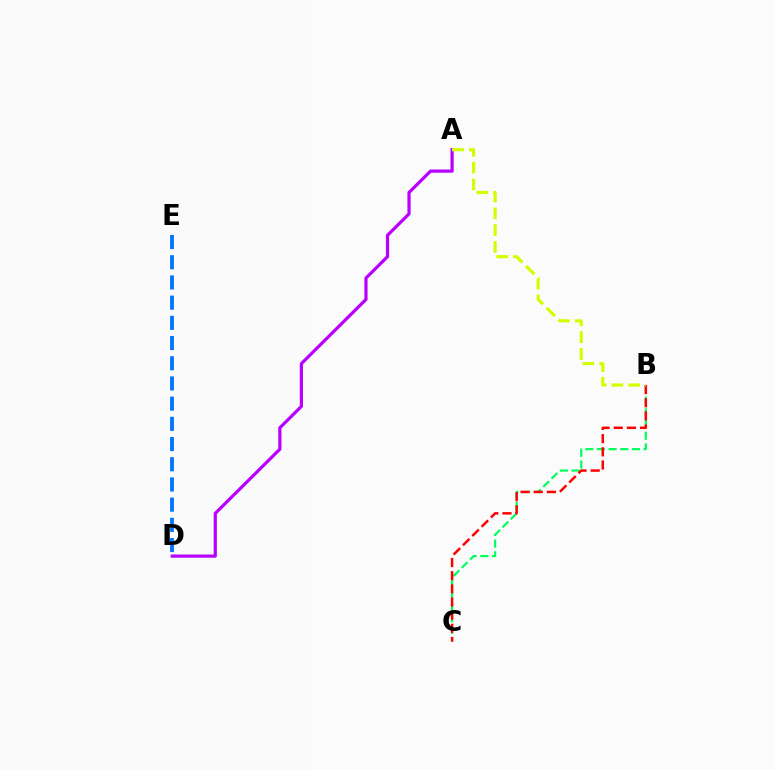{('A', 'D'): [{'color': '#b900ff', 'line_style': 'solid', 'thickness': 2.31}], ('B', 'C'): [{'color': '#00ff5c', 'line_style': 'dashed', 'thickness': 1.59}, {'color': '#ff0000', 'line_style': 'dashed', 'thickness': 1.79}], ('A', 'B'): [{'color': '#d1ff00', 'line_style': 'dashed', 'thickness': 2.28}], ('D', 'E'): [{'color': '#0074ff', 'line_style': 'dashed', 'thickness': 2.74}]}